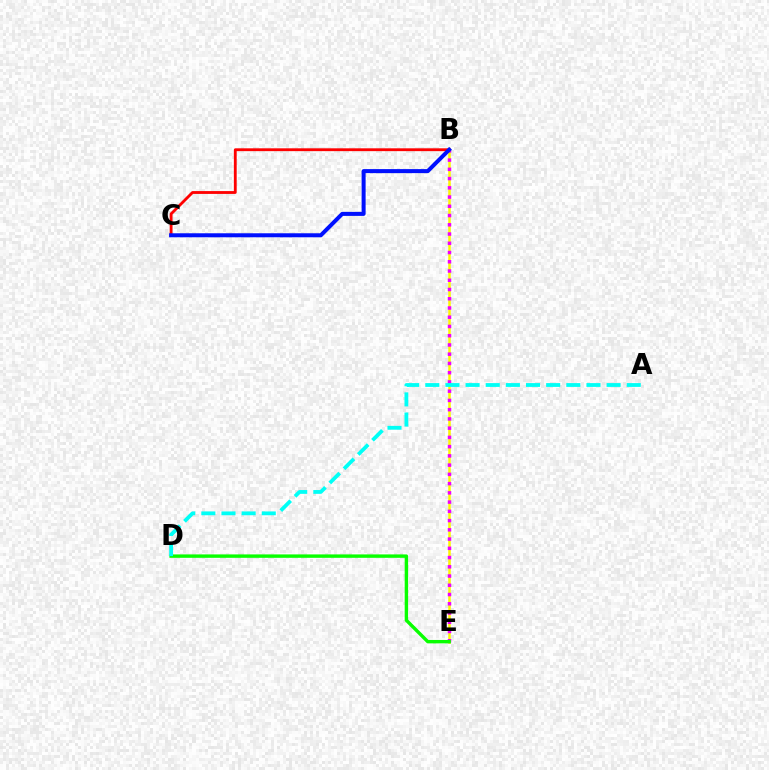{('B', 'E'): [{'color': '#fcf500', 'line_style': 'solid', 'thickness': 1.8}, {'color': '#ee00ff', 'line_style': 'dotted', 'thickness': 2.51}], ('B', 'C'): [{'color': '#ff0000', 'line_style': 'solid', 'thickness': 2.04}, {'color': '#0010ff', 'line_style': 'solid', 'thickness': 2.89}], ('D', 'E'): [{'color': '#08ff00', 'line_style': 'solid', 'thickness': 2.45}], ('A', 'D'): [{'color': '#00fff6', 'line_style': 'dashed', 'thickness': 2.74}]}